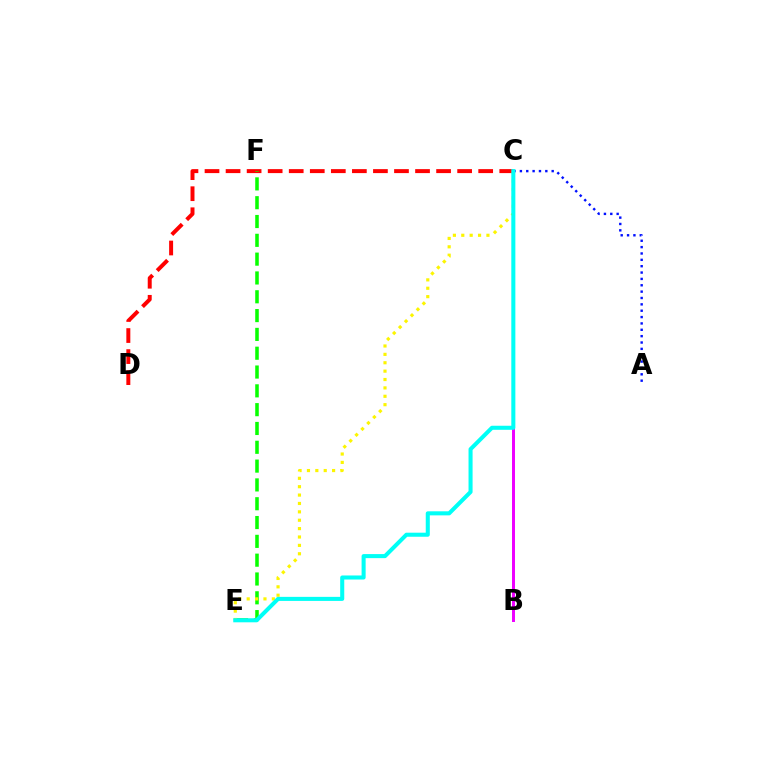{('C', 'D'): [{'color': '#ff0000', 'line_style': 'dashed', 'thickness': 2.86}], ('A', 'C'): [{'color': '#0010ff', 'line_style': 'dotted', 'thickness': 1.73}], ('B', 'C'): [{'color': '#ee00ff', 'line_style': 'solid', 'thickness': 2.14}], ('E', 'F'): [{'color': '#08ff00', 'line_style': 'dashed', 'thickness': 2.56}], ('C', 'E'): [{'color': '#fcf500', 'line_style': 'dotted', 'thickness': 2.28}, {'color': '#00fff6', 'line_style': 'solid', 'thickness': 2.92}]}